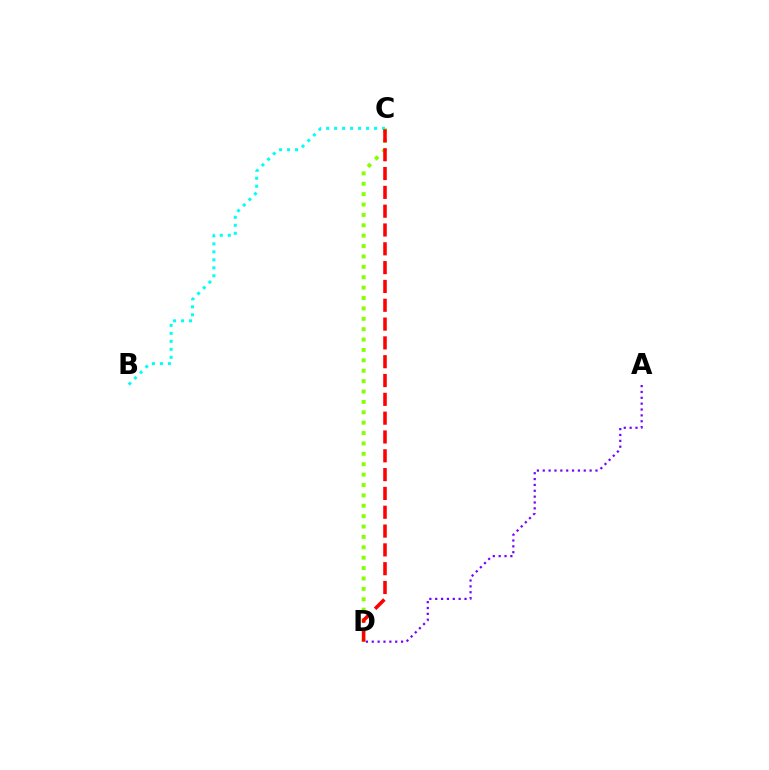{('C', 'D'): [{'color': '#84ff00', 'line_style': 'dotted', 'thickness': 2.82}, {'color': '#ff0000', 'line_style': 'dashed', 'thickness': 2.56}], ('A', 'D'): [{'color': '#7200ff', 'line_style': 'dotted', 'thickness': 1.59}], ('B', 'C'): [{'color': '#00fff6', 'line_style': 'dotted', 'thickness': 2.17}]}